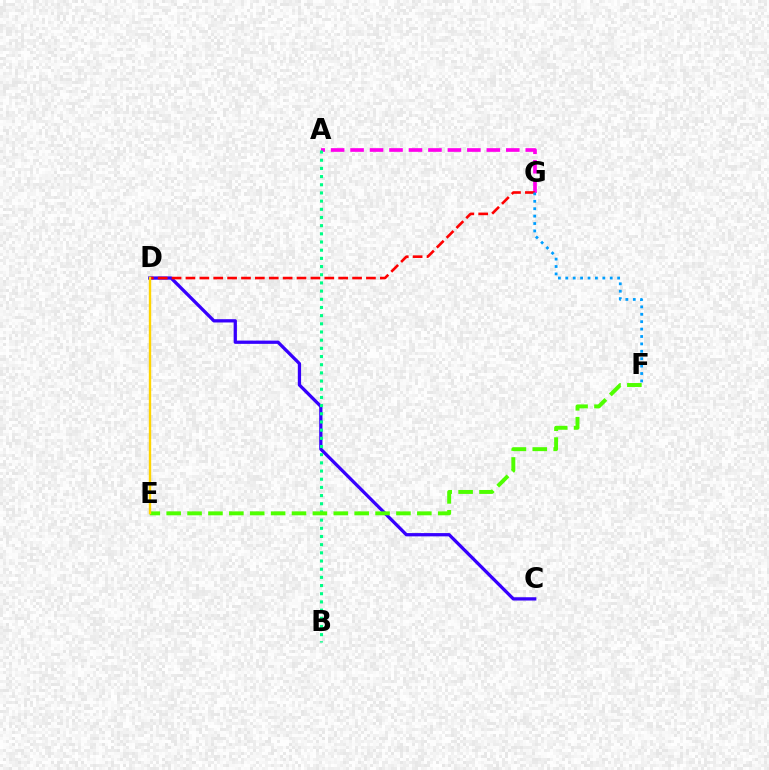{('A', 'G'): [{'color': '#ff00ed', 'line_style': 'dashed', 'thickness': 2.64}], ('C', 'D'): [{'color': '#3700ff', 'line_style': 'solid', 'thickness': 2.36}], ('A', 'B'): [{'color': '#00ff86', 'line_style': 'dotted', 'thickness': 2.22}], ('E', 'F'): [{'color': '#4fff00', 'line_style': 'dashed', 'thickness': 2.84}], ('D', 'G'): [{'color': '#ff0000', 'line_style': 'dashed', 'thickness': 1.89}], ('F', 'G'): [{'color': '#009eff', 'line_style': 'dotted', 'thickness': 2.01}], ('D', 'E'): [{'color': '#ffd500', 'line_style': 'solid', 'thickness': 1.72}]}